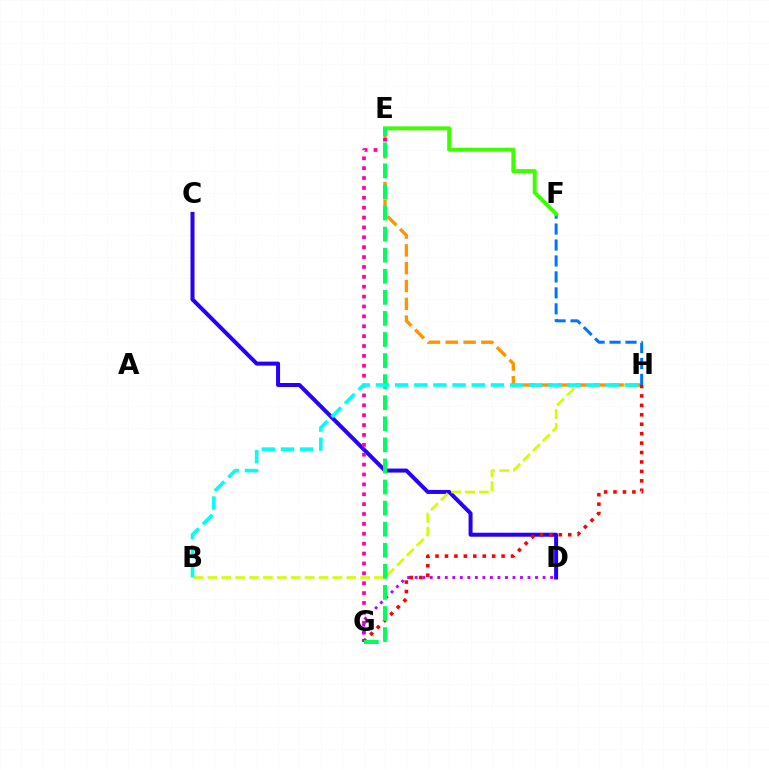{('C', 'D'): [{'color': '#2500ff', 'line_style': 'solid', 'thickness': 2.88}], ('B', 'H'): [{'color': '#d1ff00', 'line_style': 'dashed', 'thickness': 1.89}, {'color': '#00fff6', 'line_style': 'dashed', 'thickness': 2.6}], ('E', 'H'): [{'color': '#ff9400', 'line_style': 'dashed', 'thickness': 2.42}], ('E', 'G'): [{'color': '#ff00ac', 'line_style': 'dotted', 'thickness': 2.68}, {'color': '#00ff5c', 'line_style': 'dashed', 'thickness': 2.86}], ('D', 'G'): [{'color': '#b900ff', 'line_style': 'dotted', 'thickness': 2.04}], ('G', 'H'): [{'color': '#ff0000', 'line_style': 'dotted', 'thickness': 2.56}], ('F', 'H'): [{'color': '#0074ff', 'line_style': 'dashed', 'thickness': 2.17}], ('E', 'F'): [{'color': '#3dff00', 'line_style': 'solid', 'thickness': 2.87}]}